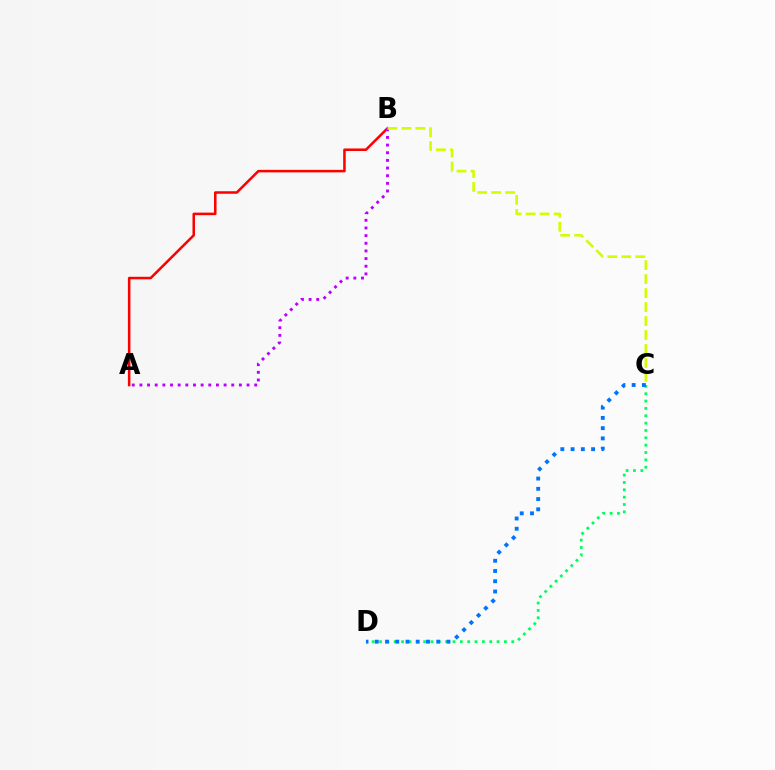{('A', 'B'): [{'color': '#ff0000', 'line_style': 'solid', 'thickness': 1.82}, {'color': '#b900ff', 'line_style': 'dotted', 'thickness': 2.08}], ('C', 'D'): [{'color': '#00ff5c', 'line_style': 'dotted', 'thickness': 2.0}, {'color': '#0074ff', 'line_style': 'dotted', 'thickness': 2.78}], ('B', 'C'): [{'color': '#d1ff00', 'line_style': 'dashed', 'thickness': 1.9}]}